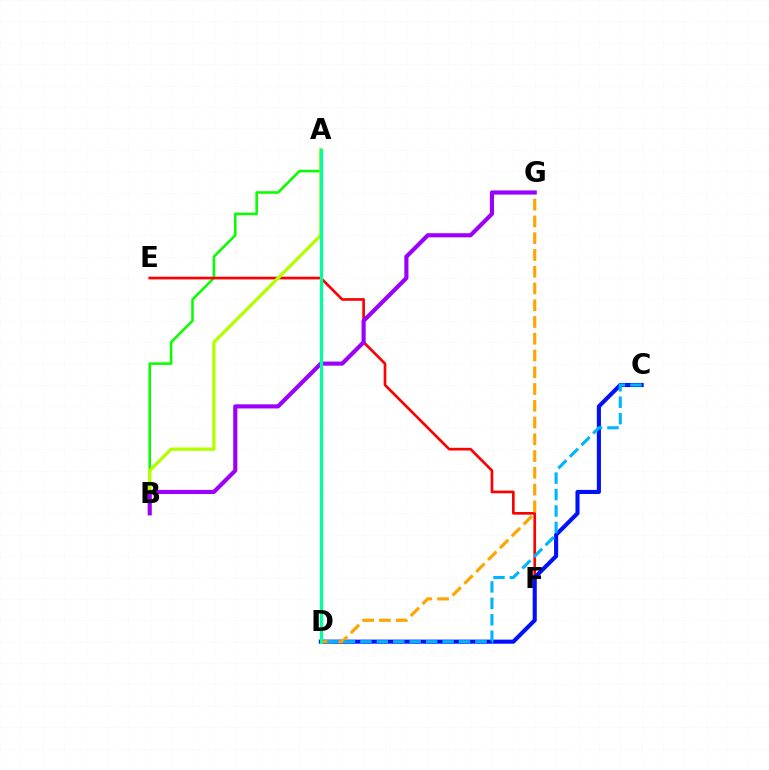{('A', 'B'): [{'color': '#08ff00', 'line_style': 'solid', 'thickness': 1.85}, {'color': '#b3ff00', 'line_style': 'solid', 'thickness': 2.39}], ('E', 'F'): [{'color': '#ff0000', 'line_style': 'solid', 'thickness': 1.93}], ('C', 'D'): [{'color': '#0010ff', 'line_style': 'solid', 'thickness': 2.95}, {'color': '#00b5ff', 'line_style': 'dashed', 'thickness': 2.23}], ('D', 'G'): [{'color': '#ffa500', 'line_style': 'dashed', 'thickness': 2.28}], ('B', 'G'): [{'color': '#9b00ff', 'line_style': 'solid', 'thickness': 2.97}], ('A', 'D'): [{'color': '#ff00bd', 'line_style': 'dashed', 'thickness': 2.19}, {'color': '#00ff9d', 'line_style': 'solid', 'thickness': 2.31}]}